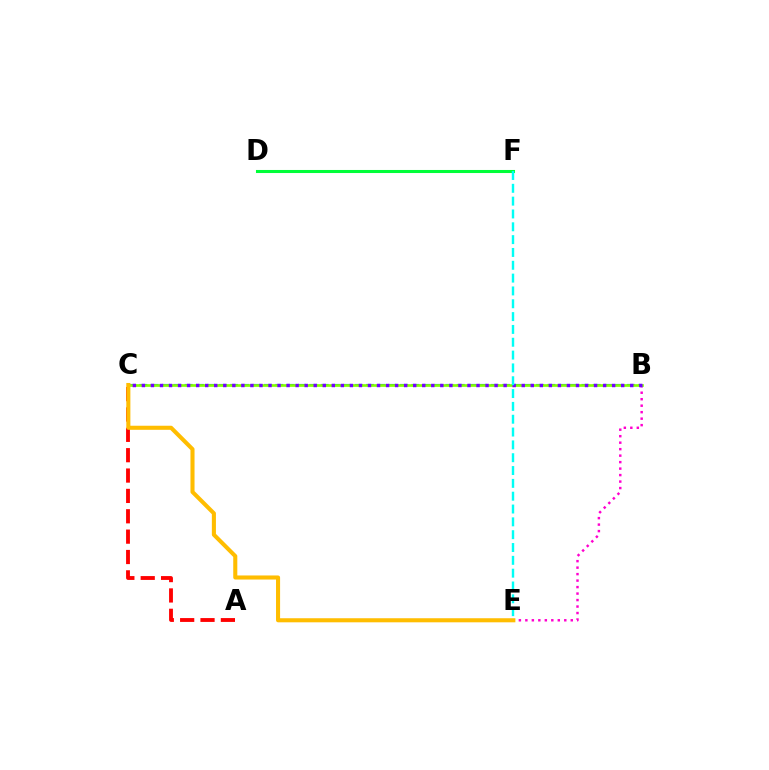{('D', 'F'): [{'color': '#00ff39', 'line_style': 'solid', 'thickness': 2.21}], ('A', 'C'): [{'color': '#ff0000', 'line_style': 'dashed', 'thickness': 2.77}], ('B', 'E'): [{'color': '#ff00cf', 'line_style': 'dotted', 'thickness': 1.76}], ('B', 'C'): [{'color': '#004bff', 'line_style': 'dashed', 'thickness': 1.54}, {'color': '#84ff00', 'line_style': 'solid', 'thickness': 1.93}, {'color': '#7200ff', 'line_style': 'dotted', 'thickness': 2.46}], ('C', 'E'): [{'color': '#ffbd00', 'line_style': 'solid', 'thickness': 2.93}], ('E', 'F'): [{'color': '#00fff6', 'line_style': 'dashed', 'thickness': 1.74}]}